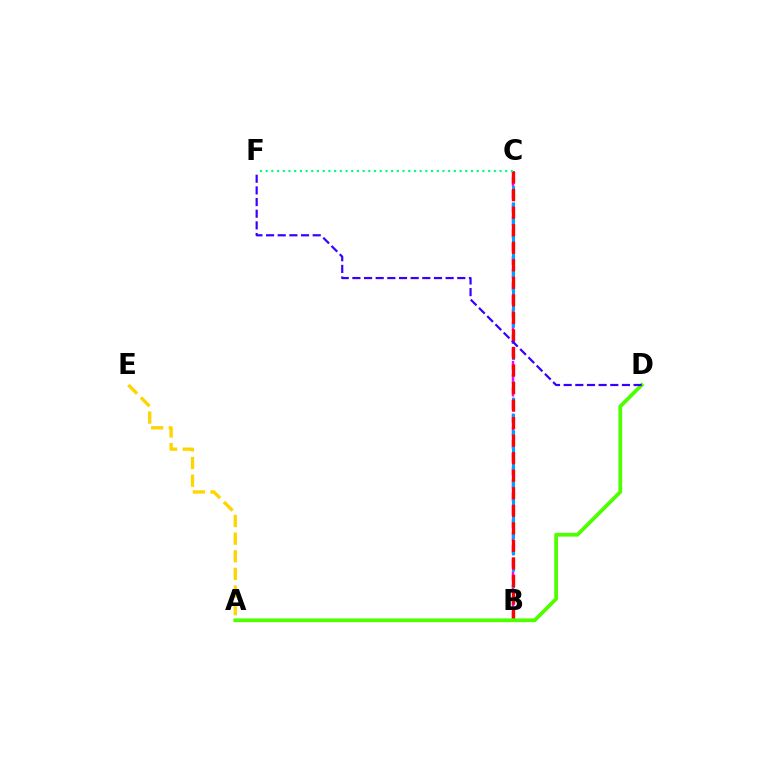{('B', 'C'): [{'color': '#ff00ed', 'line_style': 'dashed', 'thickness': 1.79}, {'color': '#009eff', 'line_style': 'dashed', 'thickness': 2.21}, {'color': '#ff0000', 'line_style': 'dashed', 'thickness': 2.38}], ('A', 'D'): [{'color': '#4fff00', 'line_style': 'solid', 'thickness': 2.71}], ('C', 'F'): [{'color': '#00ff86', 'line_style': 'dotted', 'thickness': 1.55}], ('D', 'F'): [{'color': '#3700ff', 'line_style': 'dashed', 'thickness': 1.58}], ('A', 'E'): [{'color': '#ffd500', 'line_style': 'dashed', 'thickness': 2.4}]}